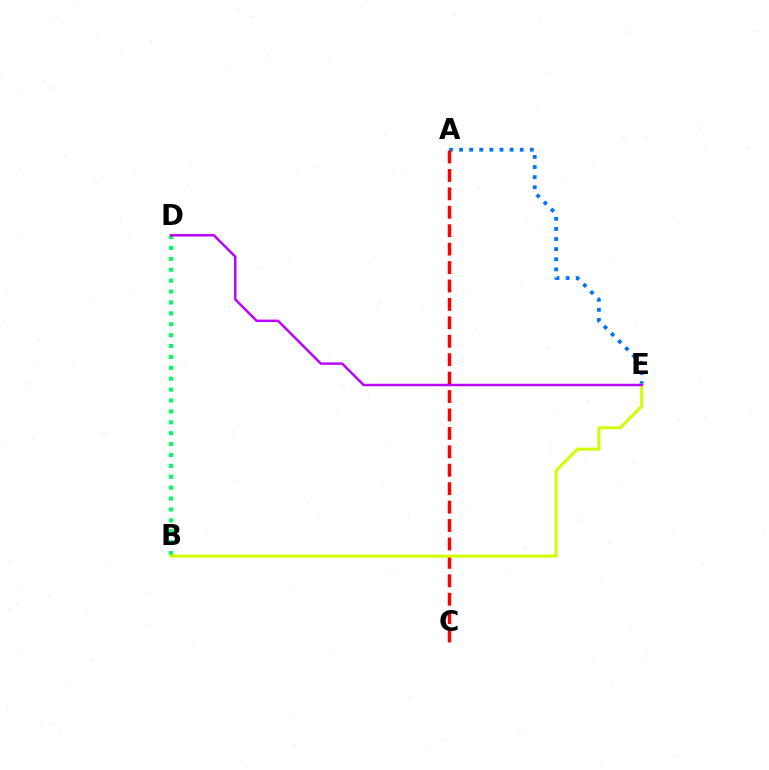{('B', 'D'): [{'color': '#00ff5c', 'line_style': 'dotted', 'thickness': 2.96}], ('A', 'E'): [{'color': '#0074ff', 'line_style': 'dotted', 'thickness': 2.75}], ('A', 'C'): [{'color': '#ff0000', 'line_style': 'dashed', 'thickness': 2.5}], ('B', 'E'): [{'color': '#d1ff00', 'line_style': 'solid', 'thickness': 2.16}], ('D', 'E'): [{'color': '#b900ff', 'line_style': 'solid', 'thickness': 1.76}]}